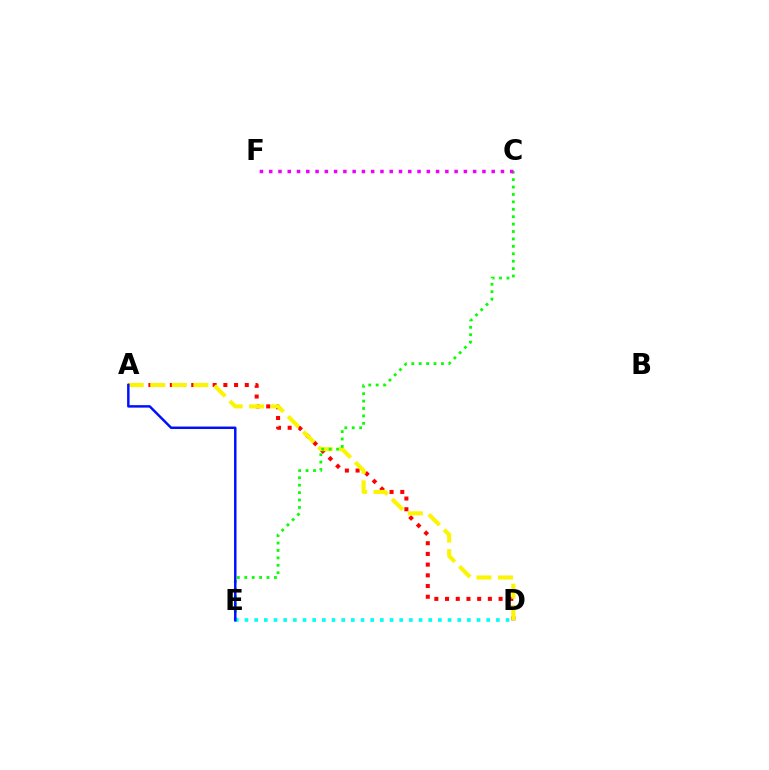{('A', 'D'): [{'color': '#ff0000', 'line_style': 'dotted', 'thickness': 2.91}, {'color': '#fcf500', 'line_style': 'dashed', 'thickness': 2.93}], ('C', 'E'): [{'color': '#08ff00', 'line_style': 'dotted', 'thickness': 2.01}], ('D', 'E'): [{'color': '#00fff6', 'line_style': 'dotted', 'thickness': 2.63}], ('C', 'F'): [{'color': '#ee00ff', 'line_style': 'dotted', 'thickness': 2.52}], ('A', 'E'): [{'color': '#0010ff', 'line_style': 'solid', 'thickness': 1.78}]}